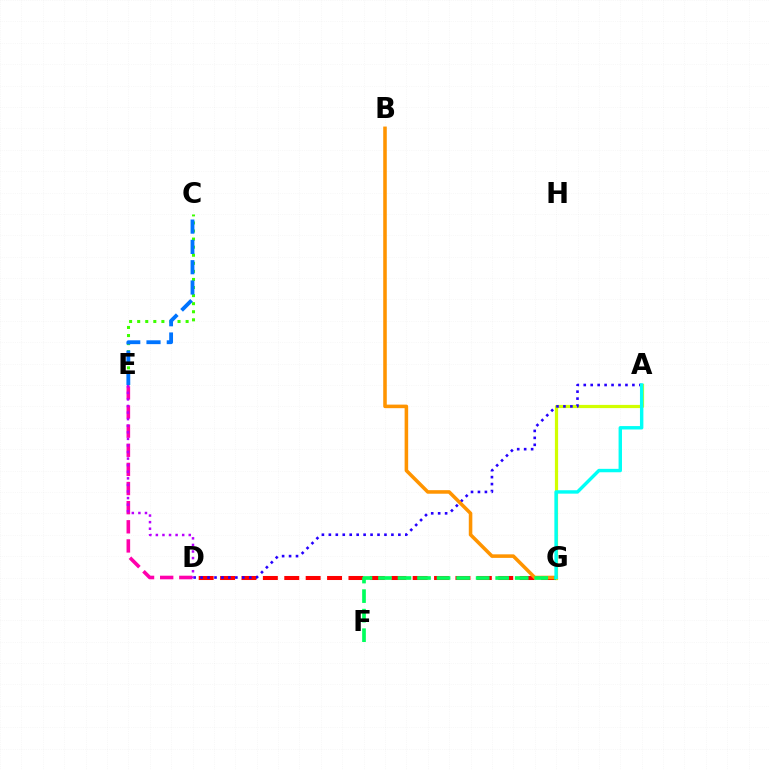{('A', 'G'): [{'color': '#d1ff00', 'line_style': 'solid', 'thickness': 2.31}, {'color': '#00fff6', 'line_style': 'solid', 'thickness': 2.46}], ('C', 'E'): [{'color': '#3dff00', 'line_style': 'dotted', 'thickness': 2.19}, {'color': '#0074ff', 'line_style': 'dashed', 'thickness': 2.76}], ('D', 'E'): [{'color': '#ff00ac', 'line_style': 'dashed', 'thickness': 2.6}, {'color': '#b900ff', 'line_style': 'dotted', 'thickness': 1.79}], ('D', 'G'): [{'color': '#ff0000', 'line_style': 'dashed', 'thickness': 2.91}], ('A', 'D'): [{'color': '#2500ff', 'line_style': 'dotted', 'thickness': 1.89}], ('B', 'G'): [{'color': '#ff9400', 'line_style': 'solid', 'thickness': 2.56}], ('F', 'G'): [{'color': '#00ff5c', 'line_style': 'dashed', 'thickness': 2.65}]}